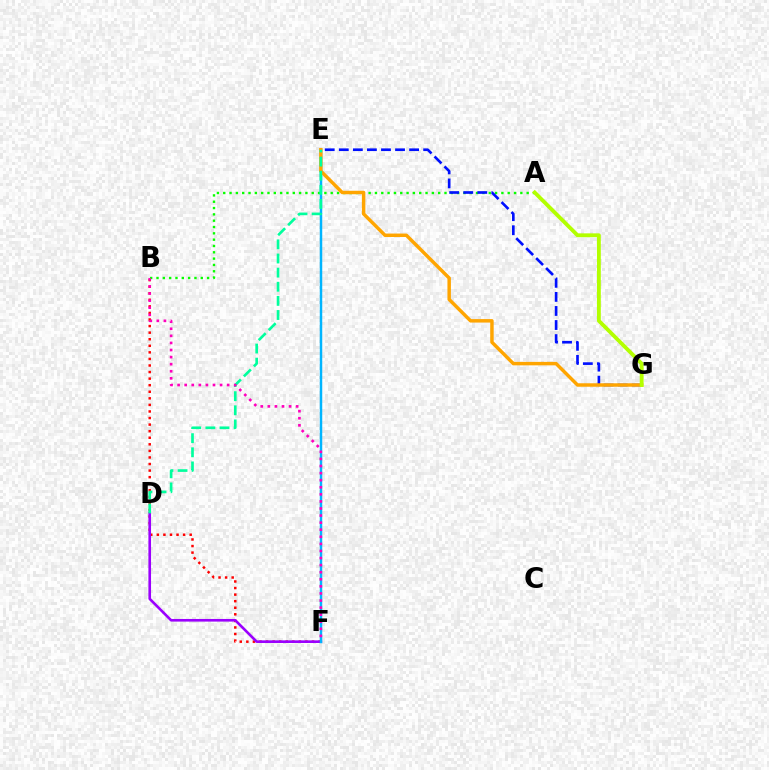{('B', 'F'): [{'color': '#ff0000', 'line_style': 'dotted', 'thickness': 1.78}, {'color': '#ff00bd', 'line_style': 'dotted', 'thickness': 1.92}], ('A', 'B'): [{'color': '#08ff00', 'line_style': 'dotted', 'thickness': 1.72}], ('D', 'F'): [{'color': '#9b00ff', 'line_style': 'solid', 'thickness': 1.89}], ('E', 'F'): [{'color': '#00b5ff', 'line_style': 'solid', 'thickness': 1.78}], ('E', 'G'): [{'color': '#0010ff', 'line_style': 'dashed', 'thickness': 1.91}, {'color': '#ffa500', 'line_style': 'solid', 'thickness': 2.49}], ('D', 'E'): [{'color': '#00ff9d', 'line_style': 'dashed', 'thickness': 1.92}], ('A', 'G'): [{'color': '#b3ff00', 'line_style': 'solid', 'thickness': 2.77}]}